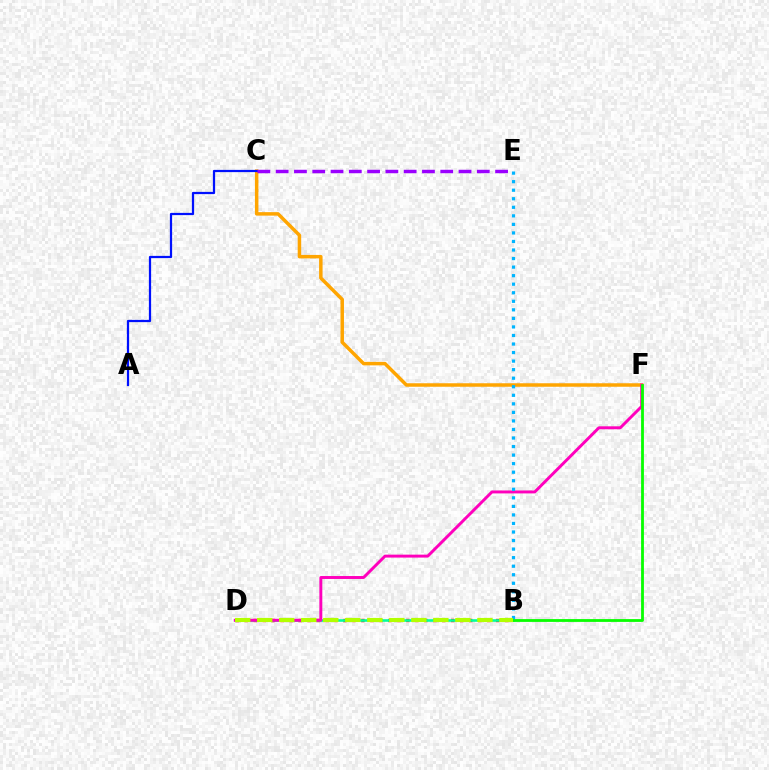{('B', 'D'): [{'color': '#ff0000', 'line_style': 'dotted', 'thickness': 2.44}, {'color': '#00ff9d', 'line_style': 'solid', 'thickness': 1.87}, {'color': '#b3ff00', 'line_style': 'dashed', 'thickness': 2.99}], ('C', 'F'): [{'color': '#ffa500', 'line_style': 'solid', 'thickness': 2.51}], ('D', 'F'): [{'color': '#ff00bd', 'line_style': 'solid', 'thickness': 2.12}], ('B', 'F'): [{'color': '#08ff00', 'line_style': 'solid', 'thickness': 2.02}], ('B', 'E'): [{'color': '#00b5ff', 'line_style': 'dotted', 'thickness': 2.32}], ('A', 'C'): [{'color': '#0010ff', 'line_style': 'solid', 'thickness': 1.61}], ('C', 'E'): [{'color': '#9b00ff', 'line_style': 'dashed', 'thickness': 2.48}]}